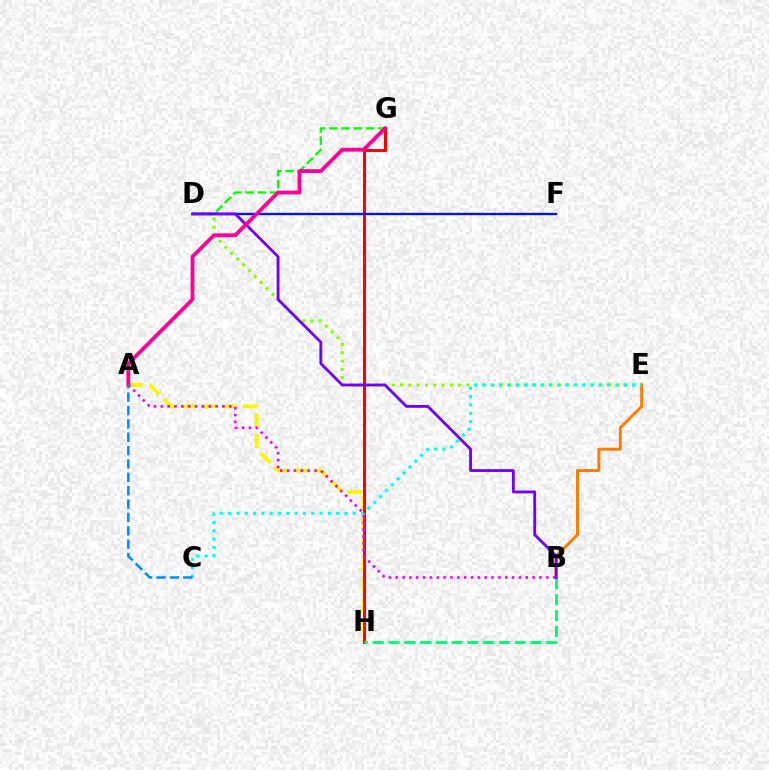{('D', 'E'): [{'color': '#84ff00', 'line_style': 'dotted', 'thickness': 2.26}], ('B', 'E'): [{'color': '#ff7c00', 'line_style': 'solid', 'thickness': 2.13}], ('A', 'H'): [{'color': '#fcf500', 'line_style': 'dashed', 'thickness': 2.79}], ('G', 'H'): [{'color': '#ff0000', 'line_style': 'solid', 'thickness': 2.17}], ('D', 'G'): [{'color': '#08ff00', 'line_style': 'dashed', 'thickness': 1.67}], ('D', 'F'): [{'color': '#0010ff', 'line_style': 'solid', 'thickness': 1.66}], ('A', 'B'): [{'color': '#ee00ff', 'line_style': 'dotted', 'thickness': 1.86}], ('B', 'H'): [{'color': '#00ff74', 'line_style': 'dashed', 'thickness': 2.15}], ('B', 'D'): [{'color': '#7200ff', 'line_style': 'solid', 'thickness': 2.05}], ('A', 'G'): [{'color': '#ff0094', 'line_style': 'solid', 'thickness': 2.75}], ('C', 'E'): [{'color': '#00fff6', 'line_style': 'dotted', 'thickness': 2.26}], ('A', 'C'): [{'color': '#008cff', 'line_style': 'dashed', 'thickness': 1.82}]}